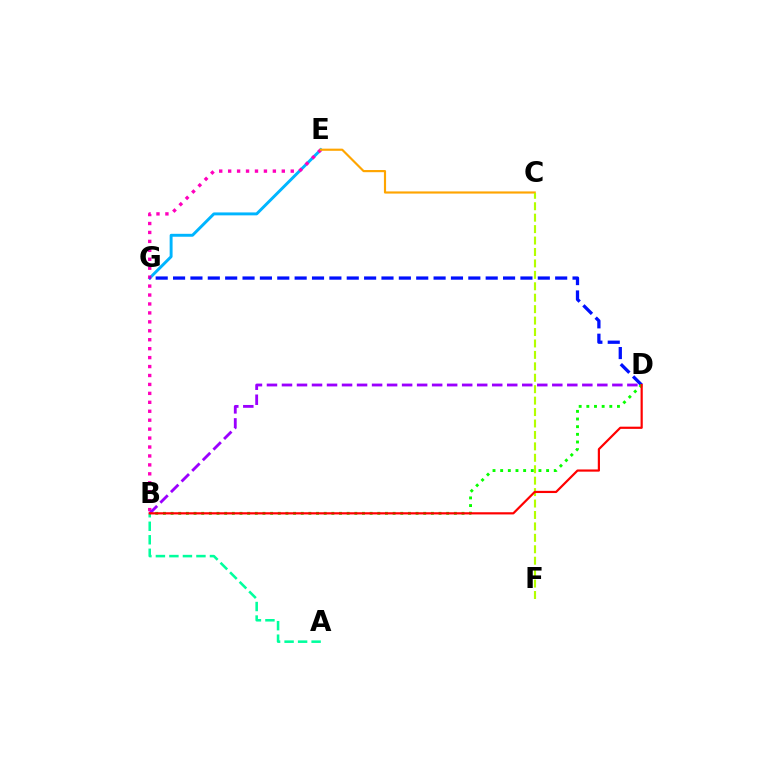{('E', 'G'): [{'color': '#00b5ff', 'line_style': 'solid', 'thickness': 2.11}], ('A', 'B'): [{'color': '#00ff9d', 'line_style': 'dashed', 'thickness': 1.84}], ('B', 'E'): [{'color': '#ff00bd', 'line_style': 'dotted', 'thickness': 2.43}], ('C', 'E'): [{'color': '#ffa500', 'line_style': 'solid', 'thickness': 1.55}], ('D', 'G'): [{'color': '#0010ff', 'line_style': 'dashed', 'thickness': 2.36}], ('B', 'D'): [{'color': '#08ff00', 'line_style': 'dotted', 'thickness': 2.08}, {'color': '#9b00ff', 'line_style': 'dashed', 'thickness': 2.04}, {'color': '#ff0000', 'line_style': 'solid', 'thickness': 1.58}], ('C', 'F'): [{'color': '#b3ff00', 'line_style': 'dashed', 'thickness': 1.55}]}